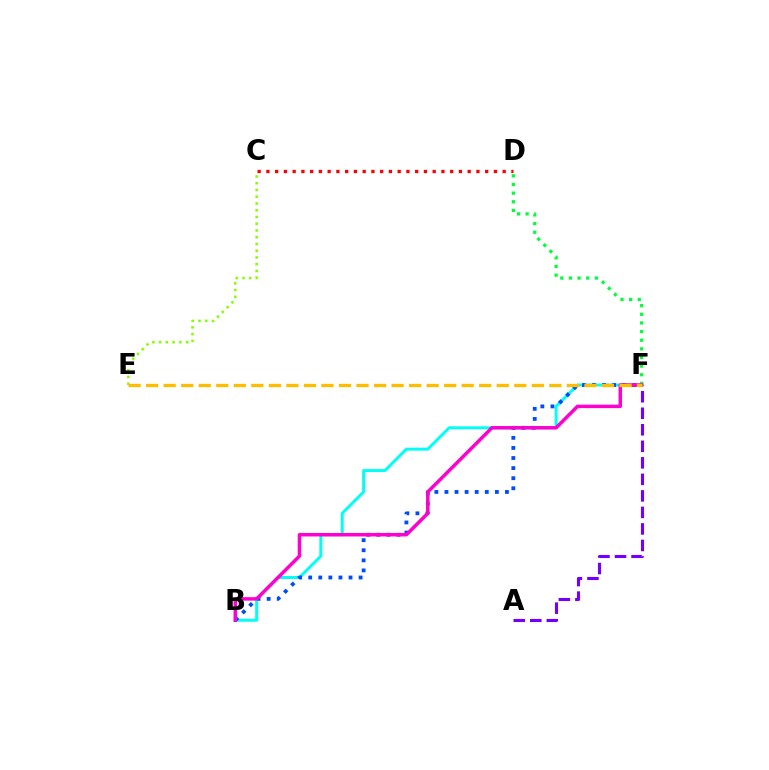{('D', 'F'): [{'color': '#00ff39', 'line_style': 'dotted', 'thickness': 2.35}], ('C', 'E'): [{'color': '#84ff00', 'line_style': 'dotted', 'thickness': 1.83}], ('B', 'F'): [{'color': '#00fff6', 'line_style': 'solid', 'thickness': 2.14}, {'color': '#004bff', 'line_style': 'dotted', 'thickness': 2.74}, {'color': '#ff00cf', 'line_style': 'solid', 'thickness': 2.5}], ('A', 'F'): [{'color': '#7200ff', 'line_style': 'dashed', 'thickness': 2.24}], ('C', 'D'): [{'color': '#ff0000', 'line_style': 'dotted', 'thickness': 2.38}], ('E', 'F'): [{'color': '#ffbd00', 'line_style': 'dashed', 'thickness': 2.38}]}